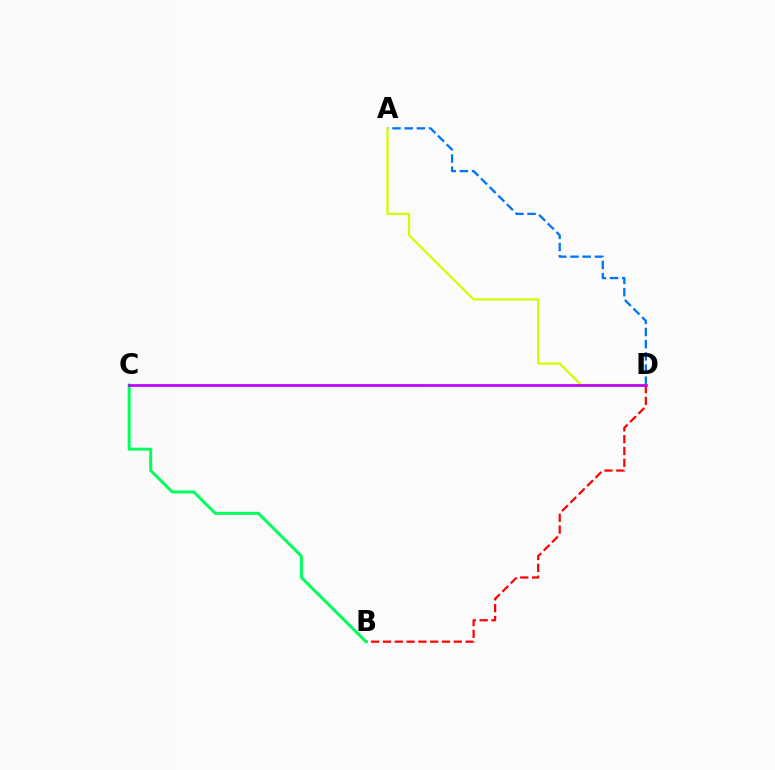{('A', 'D'): [{'color': '#0074ff', 'line_style': 'dashed', 'thickness': 1.66}, {'color': '#d1ff00', 'line_style': 'solid', 'thickness': 1.61}], ('B', 'D'): [{'color': '#ff0000', 'line_style': 'dashed', 'thickness': 1.6}], ('B', 'C'): [{'color': '#00ff5c', 'line_style': 'solid', 'thickness': 2.14}], ('C', 'D'): [{'color': '#b900ff', 'line_style': 'solid', 'thickness': 1.94}]}